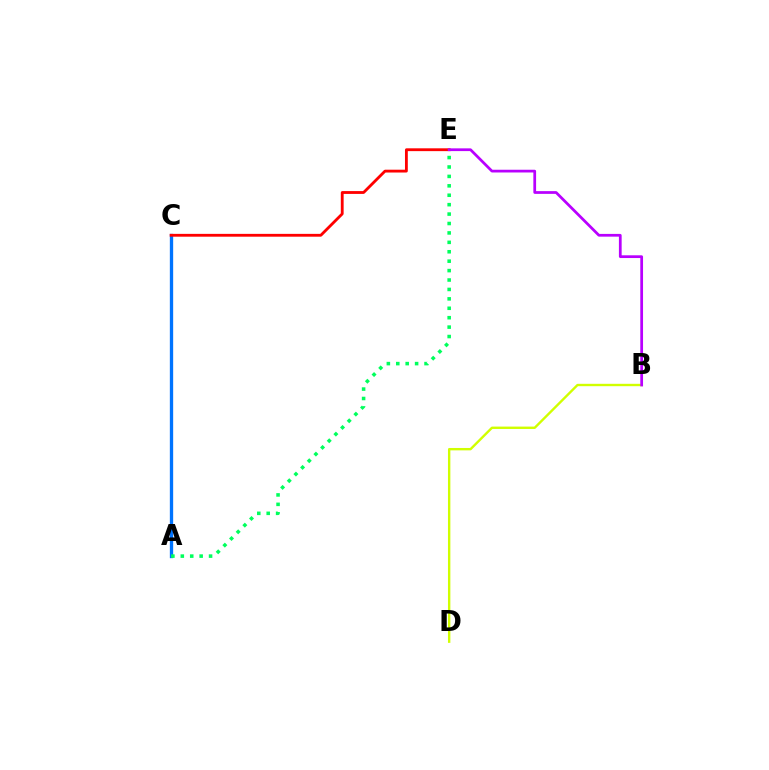{('A', 'C'): [{'color': '#0074ff', 'line_style': 'solid', 'thickness': 2.39}], ('B', 'D'): [{'color': '#d1ff00', 'line_style': 'solid', 'thickness': 1.72}], ('C', 'E'): [{'color': '#ff0000', 'line_style': 'solid', 'thickness': 2.03}], ('A', 'E'): [{'color': '#00ff5c', 'line_style': 'dotted', 'thickness': 2.56}], ('B', 'E'): [{'color': '#b900ff', 'line_style': 'solid', 'thickness': 1.97}]}